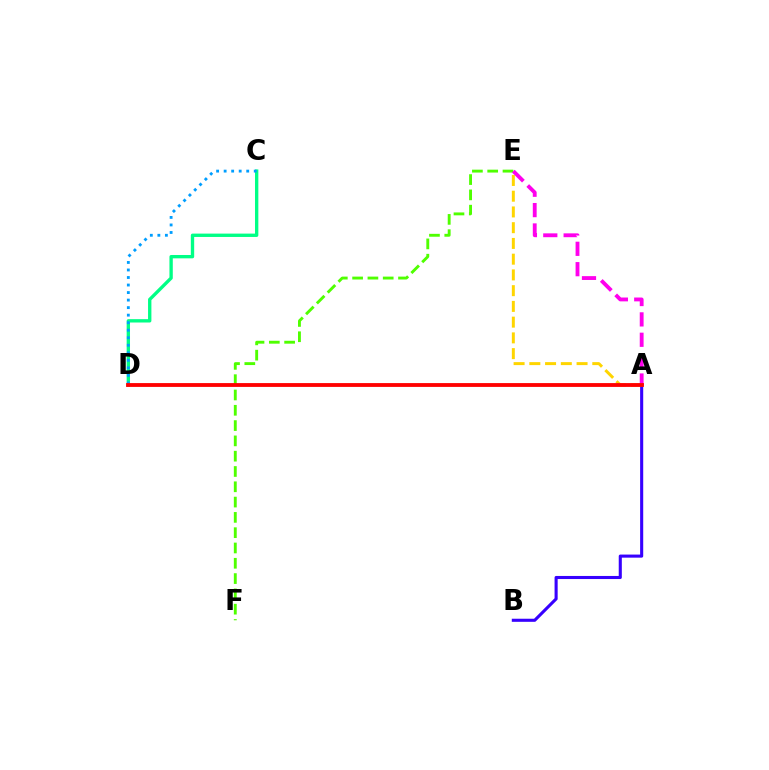{('E', 'F'): [{'color': '#4fff00', 'line_style': 'dashed', 'thickness': 2.08}], ('A', 'B'): [{'color': '#3700ff', 'line_style': 'solid', 'thickness': 2.22}], ('C', 'D'): [{'color': '#00ff86', 'line_style': 'solid', 'thickness': 2.41}, {'color': '#009eff', 'line_style': 'dotted', 'thickness': 2.05}], ('A', 'E'): [{'color': '#ff00ed', 'line_style': 'dashed', 'thickness': 2.77}, {'color': '#ffd500', 'line_style': 'dashed', 'thickness': 2.14}], ('A', 'D'): [{'color': '#ff0000', 'line_style': 'solid', 'thickness': 2.75}]}